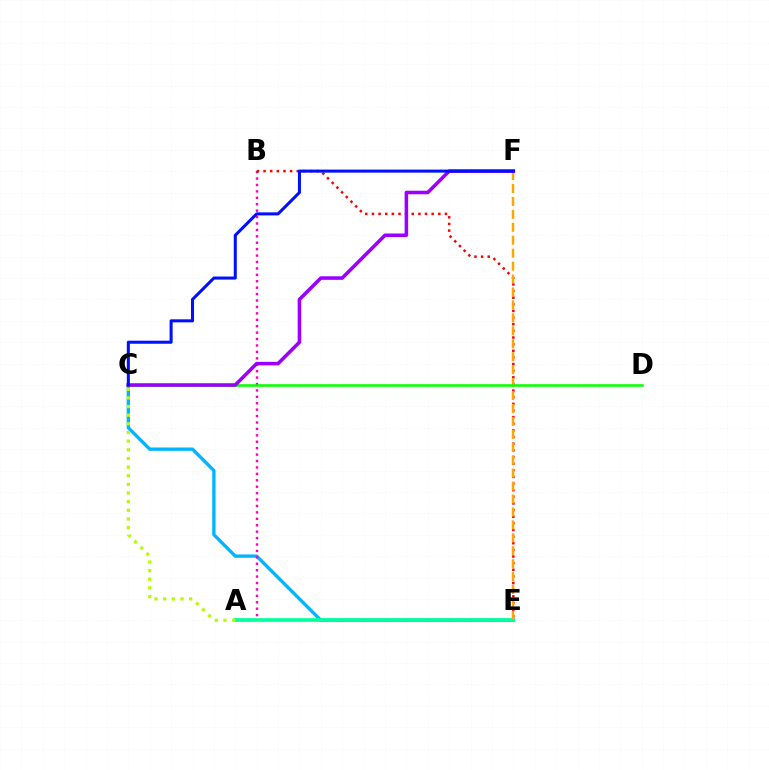{('C', 'E'): [{'color': '#00b5ff', 'line_style': 'solid', 'thickness': 2.4}], ('A', 'B'): [{'color': '#ff00bd', 'line_style': 'dotted', 'thickness': 1.74}], ('B', 'E'): [{'color': '#ff0000', 'line_style': 'dotted', 'thickness': 1.8}], ('A', 'E'): [{'color': '#00ff9d', 'line_style': 'solid', 'thickness': 2.64}], ('E', 'F'): [{'color': '#ffa500', 'line_style': 'dashed', 'thickness': 1.76}], ('C', 'D'): [{'color': '#08ff00', 'line_style': 'solid', 'thickness': 1.85}], ('A', 'C'): [{'color': '#b3ff00', 'line_style': 'dotted', 'thickness': 2.35}], ('C', 'F'): [{'color': '#9b00ff', 'line_style': 'solid', 'thickness': 2.56}, {'color': '#0010ff', 'line_style': 'solid', 'thickness': 2.2}]}